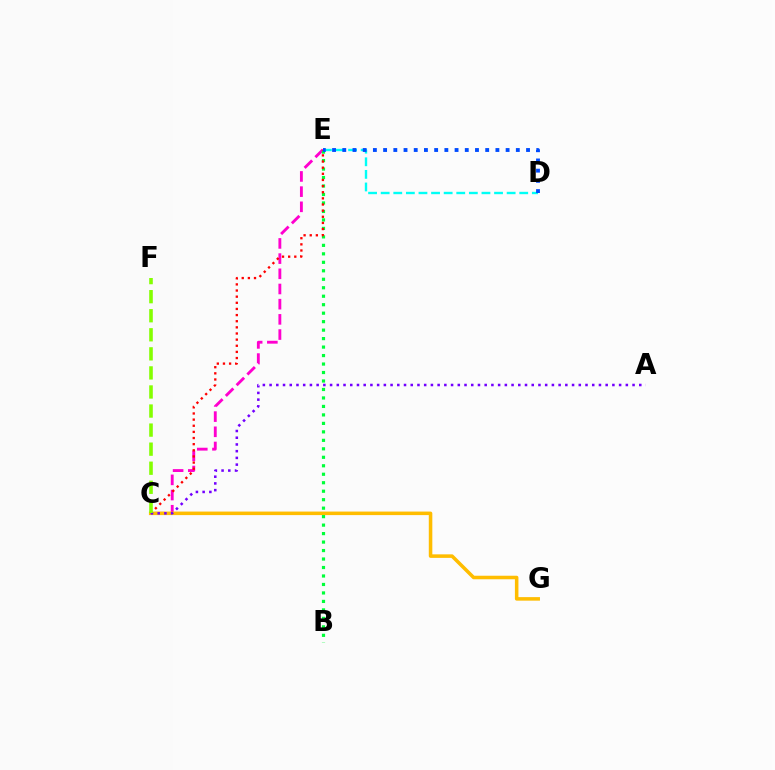{('C', 'E'): [{'color': '#ff00cf', 'line_style': 'dashed', 'thickness': 2.06}, {'color': '#ff0000', 'line_style': 'dotted', 'thickness': 1.67}], ('C', 'G'): [{'color': '#ffbd00', 'line_style': 'solid', 'thickness': 2.54}], ('B', 'E'): [{'color': '#00ff39', 'line_style': 'dotted', 'thickness': 2.3}], ('A', 'C'): [{'color': '#7200ff', 'line_style': 'dotted', 'thickness': 1.83}], ('D', 'E'): [{'color': '#00fff6', 'line_style': 'dashed', 'thickness': 1.71}, {'color': '#004bff', 'line_style': 'dotted', 'thickness': 2.77}], ('C', 'F'): [{'color': '#84ff00', 'line_style': 'dashed', 'thickness': 2.59}]}